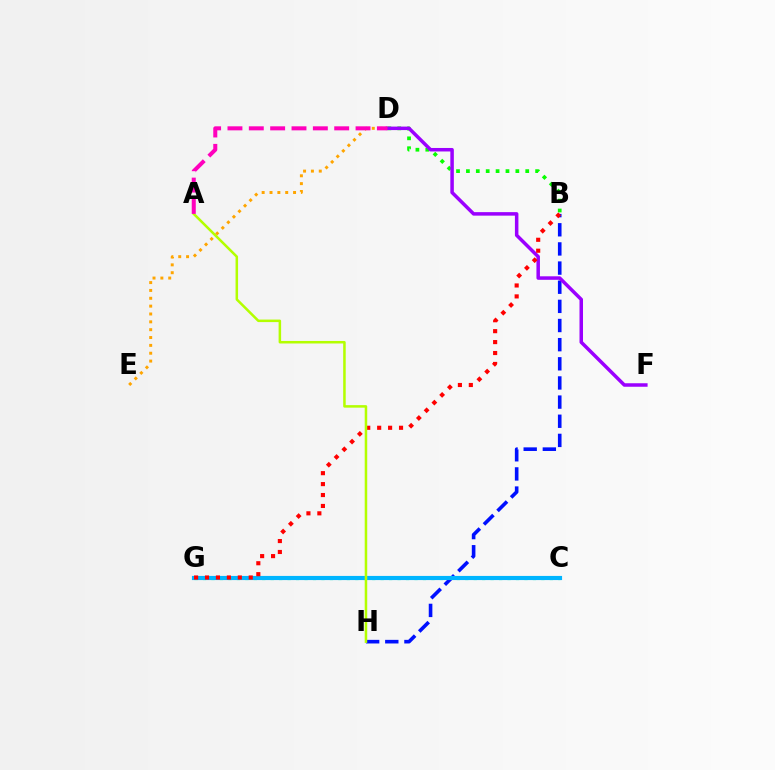{('C', 'G'): [{'color': '#00ff9d', 'line_style': 'dotted', 'thickness': 2.3}, {'color': '#00b5ff', 'line_style': 'solid', 'thickness': 2.98}], ('B', 'D'): [{'color': '#08ff00', 'line_style': 'dotted', 'thickness': 2.69}], ('B', 'H'): [{'color': '#0010ff', 'line_style': 'dashed', 'thickness': 2.6}], ('D', 'F'): [{'color': '#9b00ff', 'line_style': 'solid', 'thickness': 2.52}], ('B', 'G'): [{'color': '#ff0000', 'line_style': 'dotted', 'thickness': 2.97}], ('A', 'H'): [{'color': '#b3ff00', 'line_style': 'solid', 'thickness': 1.81}], ('D', 'E'): [{'color': '#ffa500', 'line_style': 'dotted', 'thickness': 2.13}], ('A', 'D'): [{'color': '#ff00bd', 'line_style': 'dashed', 'thickness': 2.9}]}